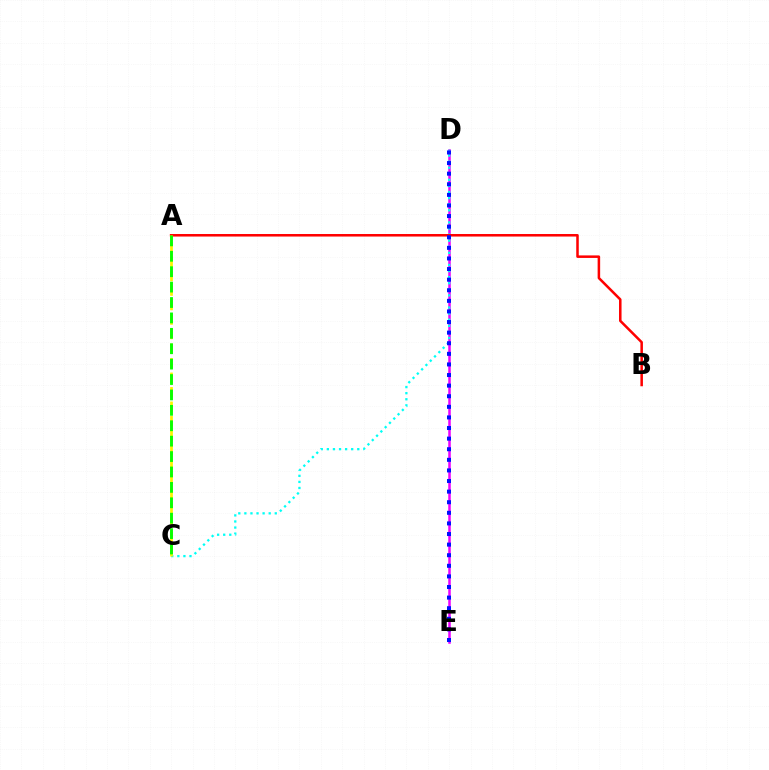{('D', 'E'): [{'color': '#ee00ff', 'line_style': 'solid', 'thickness': 1.82}, {'color': '#0010ff', 'line_style': 'dotted', 'thickness': 2.88}], ('C', 'D'): [{'color': '#00fff6', 'line_style': 'dotted', 'thickness': 1.65}], ('A', 'B'): [{'color': '#ff0000', 'line_style': 'solid', 'thickness': 1.82}], ('A', 'C'): [{'color': '#fcf500', 'line_style': 'dashed', 'thickness': 1.97}, {'color': '#08ff00', 'line_style': 'dashed', 'thickness': 2.09}]}